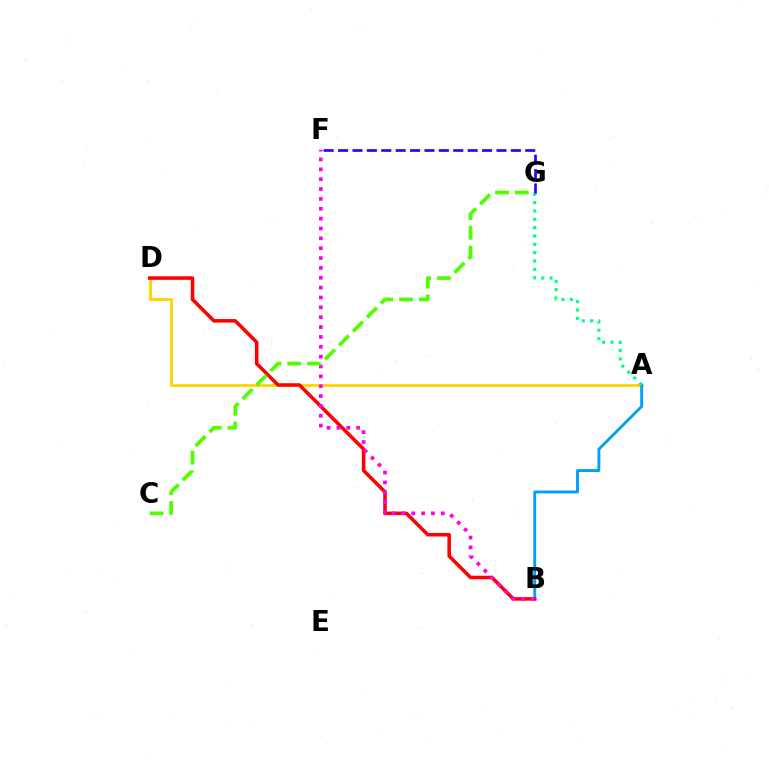{('A', 'D'): [{'color': '#ffd500', 'line_style': 'solid', 'thickness': 2.05}], ('A', 'B'): [{'color': '#009eff', 'line_style': 'solid', 'thickness': 2.08}], ('A', 'G'): [{'color': '#00ff86', 'line_style': 'dotted', 'thickness': 2.27}], ('B', 'D'): [{'color': '#ff0000', 'line_style': 'solid', 'thickness': 2.54}], ('B', 'F'): [{'color': '#ff00ed', 'line_style': 'dotted', 'thickness': 2.68}], ('F', 'G'): [{'color': '#3700ff', 'line_style': 'dashed', 'thickness': 1.96}], ('C', 'G'): [{'color': '#4fff00', 'line_style': 'dashed', 'thickness': 2.69}]}